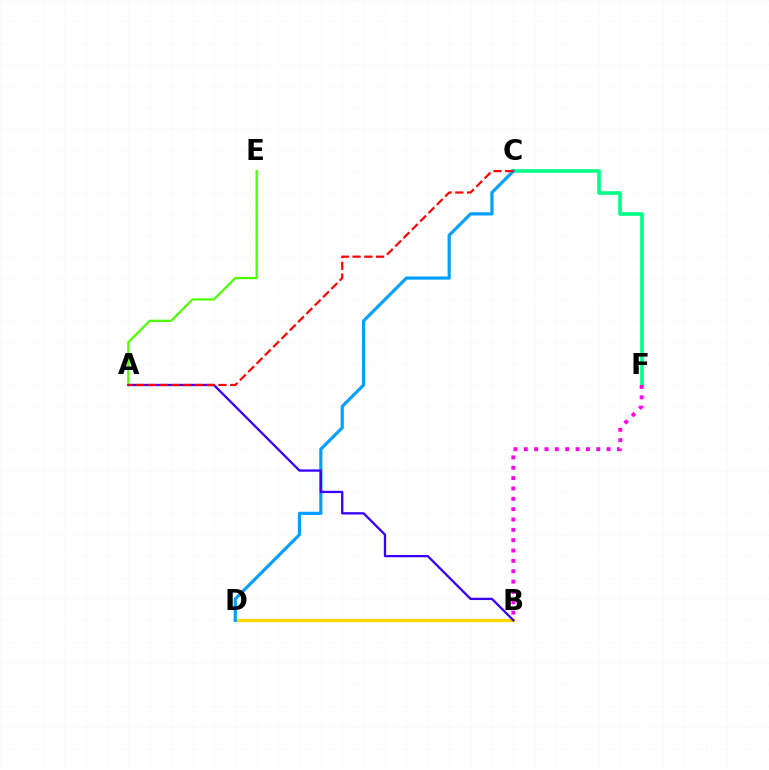{('A', 'E'): [{'color': '#4fff00', 'line_style': 'solid', 'thickness': 1.62}], ('C', 'F'): [{'color': '#00ff86', 'line_style': 'solid', 'thickness': 2.62}], ('B', 'D'): [{'color': '#ffd500', 'line_style': 'solid', 'thickness': 2.36}], ('C', 'D'): [{'color': '#009eff', 'line_style': 'solid', 'thickness': 2.28}], ('A', 'B'): [{'color': '#3700ff', 'line_style': 'solid', 'thickness': 1.66}], ('B', 'F'): [{'color': '#ff00ed', 'line_style': 'dotted', 'thickness': 2.81}], ('A', 'C'): [{'color': '#ff0000', 'line_style': 'dashed', 'thickness': 1.6}]}